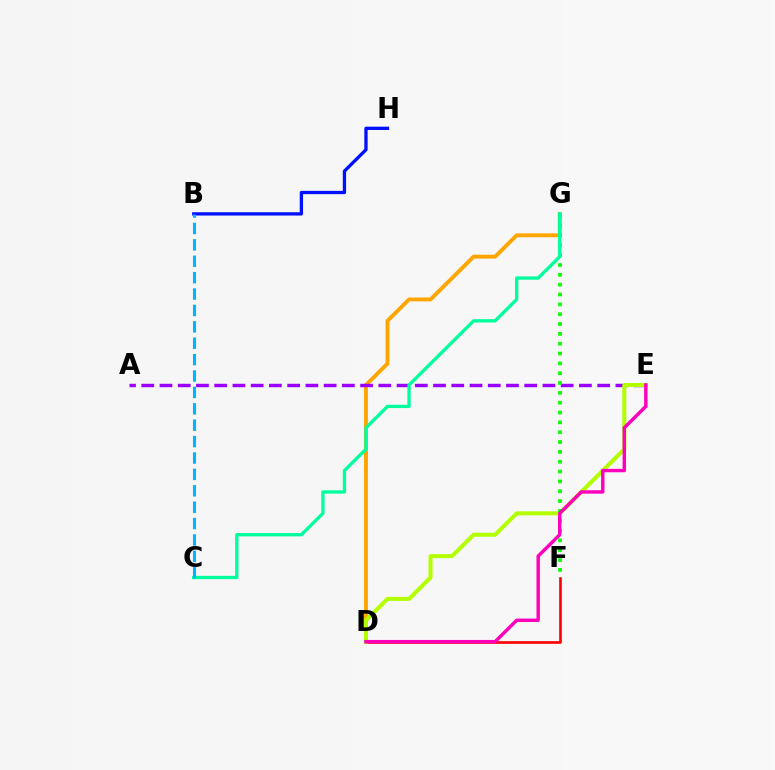{('D', 'G'): [{'color': '#ffa500', 'line_style': 'solid', 'thickness': 2.81}], ('B', 'H'): [{'color': '#0010ff', 'line_style': 'solid', 'thickness': 2.38}], ('D', 'F'): [{'color': '#ff0000', 'line_style': 'solid', 'thickness': 1.9}], ('A', 'E'): [{'color': '#9b00ff', 'line_style': 'dashed', 'thickness': 2.48}], ('D', 'E'): [{'color': '#b3ff00', 'line_style': 'solid', 'thickness': 2.91}, {'color': '#ff00bd', 'line_style': 'solid', 'thickness': 2.47}], ('F', 'G'): [{'color': '#08ff00', 'line_style': 'dotted', 'thickness': 2.67}], ('C', 'G'): [{'color': '#00ff9d', 'line_style': 'solid', 'thickness': 2.38}], ('B', 'C'): [{'color': '#00b5ff', 'line_style': 'dashed', 'thickness': 2.23}]}